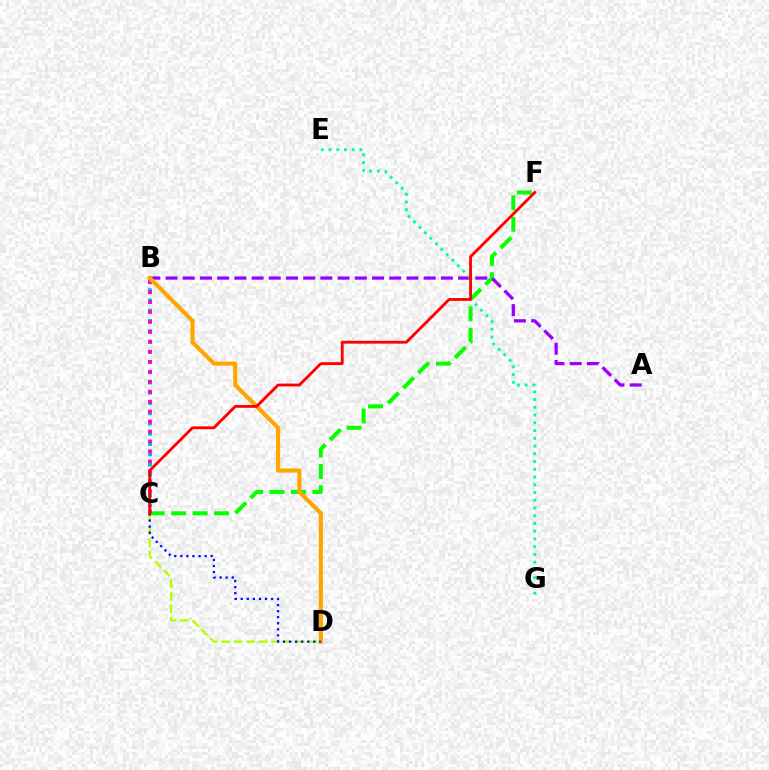{('C', 'F'): [{'color': '#08ff00', 'line_style': 'dashed', 'thickness': 2.91}, {'color': '#ff0000', 'line_style': 'solid', 'thickness': 2.04}], ('A', 'B'): [{'color': '#9b00ff', 'line_style': 'dashed', 'thickness': 2.34}], ('E', 'G'): [{'color': '#00ff9d', 'line_style': 'dotted', 'thickness': 2.1}], ('B', 'C'): [{'color': '#00b5ff', 'line_style': 'dotted', 'thickness': 2.79}, {'color': '#ff00bd', 'line_style': 'dotted', 'thickness': 2.7}], ('C', 'D'): [{'color': '#b3ff00', 'line_style': 'dashed', 'thickness': 1.7}, {'color': '#0010ff', 'line_style': 'dotted', 'thickness': 1.65}], ('B', 'D'): [{'color': '#ffa500', 'line_style': 'solid', 'thickness': 2.98}]}